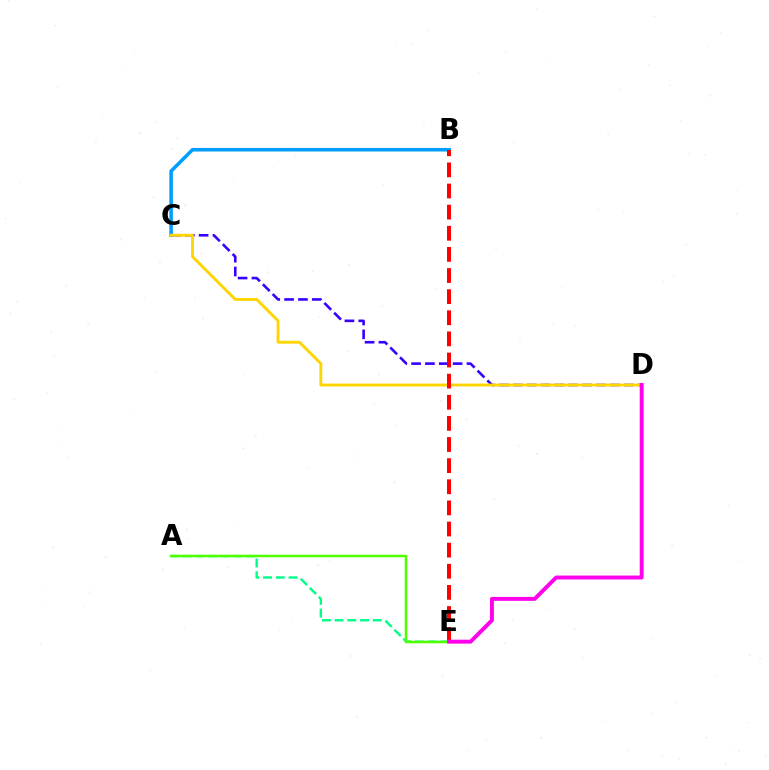{('C', 'D'): [{'color': '#3700ff', 'line_style': 'dashed', 'thickness': 1.88}, {'color': '#ffd500', 'line_style': 'solid', 'thickness': 2.07}], ('B', 'C'): [{'color': '#009eff', 'line_style': 'solid', 'thickness': 2.56}], ('B', 'E'): [{'color': '#ff0000', 'line_style': 'dashed', 'thickness': 2.87}], ('A', 'E'): [{'color': '#00ff86', 'line_style': 'dashed', 'thickness': 1.73}, {'color': '#4fff00', 'line_style': 'solid', 'thickness': 1.8}], ('D', 'E'): [{'color': '#ff00ed', 'line_style': 'solid', 'thickness': 2.82}]}